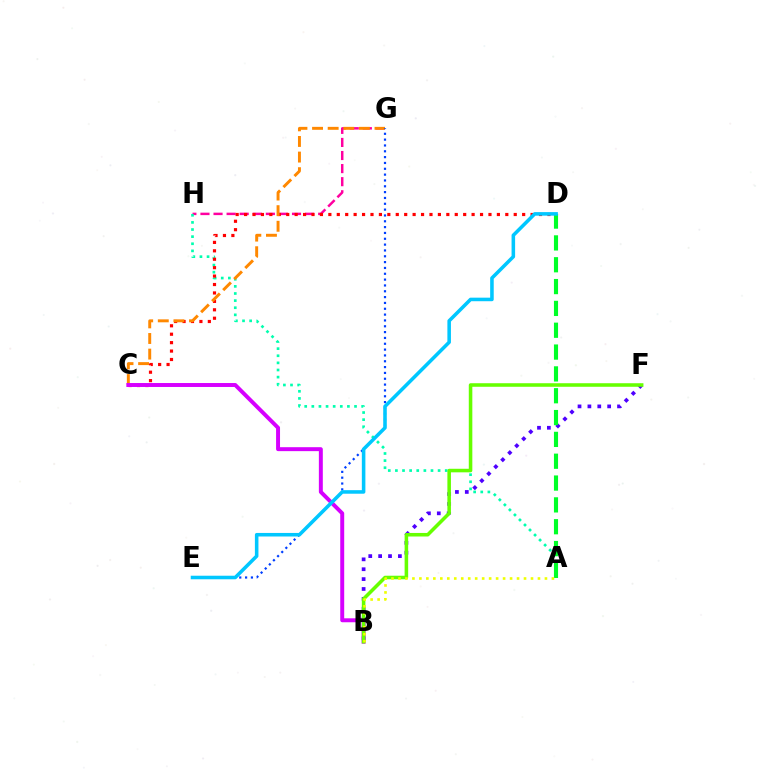{('B', 'F'): [{'color': '#4f00ff', 'line_style': 'dotted', 'thickness': 2.68}, {'color': '#66ff00', 'line_style': 'solid', 'thickness': 2.55}], ('G', 'H'): [{'color': '#ff00a0', 'line_style': 'dashed', 'thickness': 1.78}], ('A', 'H'): [{'color': '#00ffaf', 'line_style': 'dotted', 'thickness': 1.93}], ('C', 'D'): [{'color': '#ff0000', 'line_style': 'dotted', 'thickness': 2.29}], ('C', 'G'): [{'color': '#ff8800', 'line_style': 'dashed', 'thickness': 2.12}], ('B', 'C'): [{'color': '#d600ff', 'line_style': 'solid', 'thickness': 2.84}], ('E', 'G'): [{'color': '#003fff', 'line_style': 'dotted', 'thickness': 1.58}], ('A', 'D'): [{'color': '#00ff27', 'line_style': 'dashed', 'thickness': 2.97}], ('D', 'E'): [{'color': '#00c7ff', 'line_style': 'solid', 'thickness': 2.56}], ('A', 'B'): [{'color': '#eeff00', 'line_style': 'dotted', 'thickness': 1.9}]}